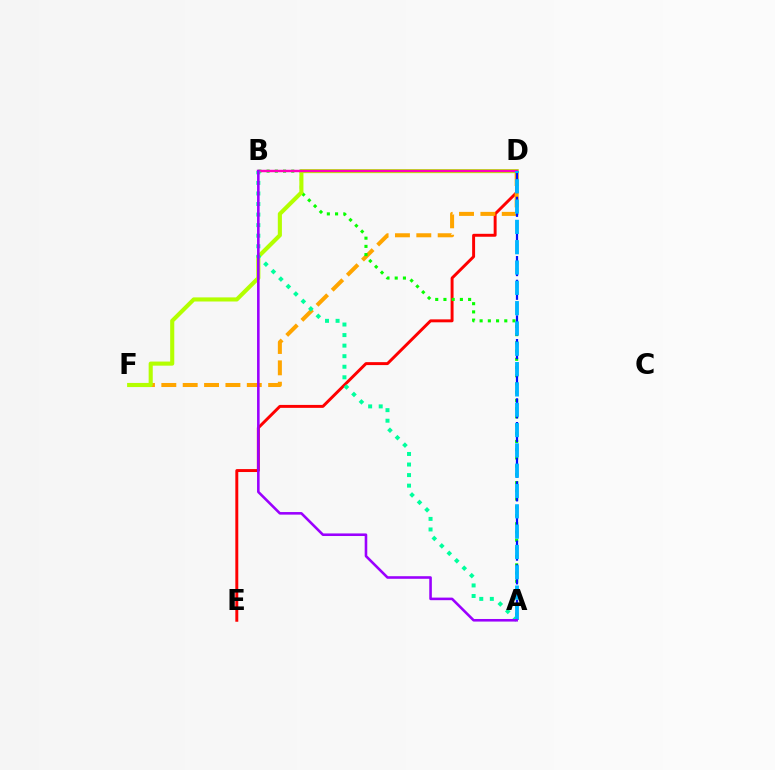{('D', 'E'): [{'color': '#ff0000', 'line_style': 'solid', 'thickness': 2.12}], ('D', 'F'): [{'color': '#ffa500', 'line_style': 'dashed', 'thickness': 2.9}, {'color': '#b3ff00', 'line_style': 'solid', 'thickness': 2.95}], ('A', 'B'): [{'color': '#08ff00', 'line_style': 'dotted', 'thickness': 2.23}, {'color': '#00ff9d', 'line_style': 'dotted', 'thickness': 2.87}, {'color': '#9b00ff', 'line_style': 'solid', 'thickness': 1.86}], ('A', 'D'): [{'color': '#0010ff', 'line_style': 'dashed', 'thickness': 1.61}, {'color': '#00b5ff', 'line_style': 'dashed', 'thickness': 2.76}], ('B', 'D'): [{'color': '#ff00bd', 'line_style': 'solid', 'thickness': 1.74}]}